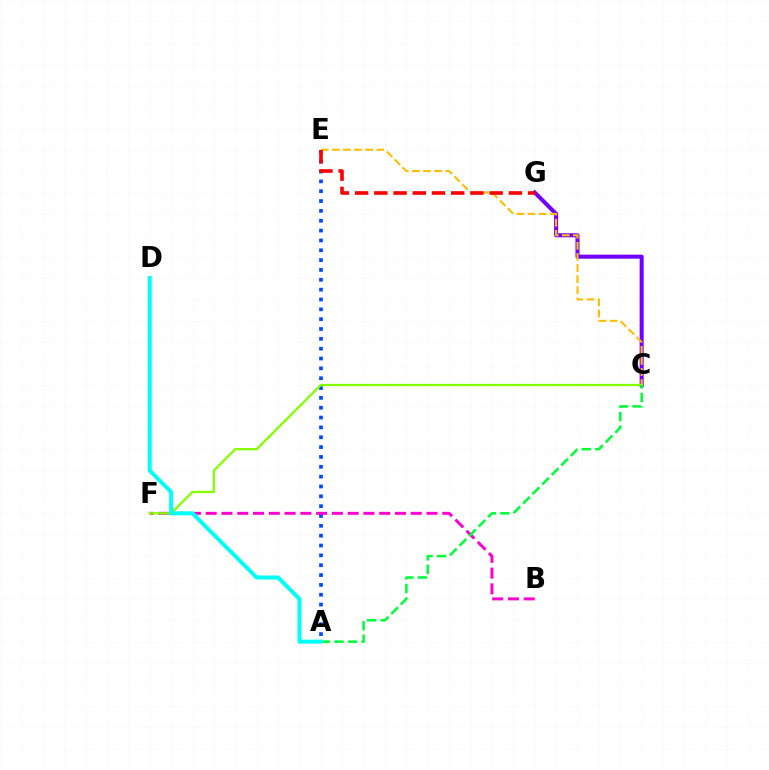{('C', 'G'): [{'color': '#7200ff', 'line_style': 'solid', 'thickness': 2.91}], ('A', 'E'): [{'color': '#004bff', 'line_style': 'dotted', 'thickness': 2.67}], ('B', 'F'): [{'color': '#ff00cf', 'line_style': 'dashed', 'thickness': 2.14}], ('C', 'E'): [{'color': '#ffbd00', 'line_style': 'dashed', 'thickness': 1.51}], ('C', 'F'): [{'color': '#84ff00', 'line_style': 'solid', 'thickness': 1.64}], ('A', 'C'): [{'color': '#00ff39', 'line_style': 'dashed', 'thickness': 1.83}], ('E', 'G'): [{'color': '#ff0000', 'line_style': 'dashed', 'thickness': 2.61}], ('A', 'D'): [{'color': '#00fff6', 'line_style': 'solid', 'thickness': 2.89}]}